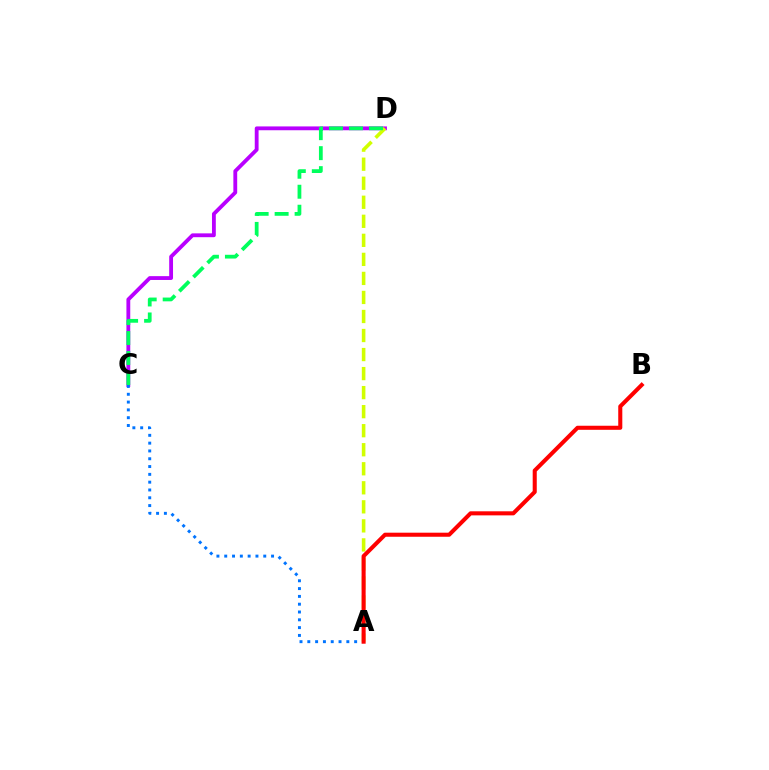{('C', 'D'): [{'color': '#b900ff', 'line_style': 'solid', 'thickness': 2.75}, {'color': '#00ff5c', 'line_style': 'dashed', 'thickness': 2.72}], ('A', 'D'): [{'color': '#d1ff00', 'line_style': 'dashed', 'thickness': 2.59}], ('A', 'C'): [{'color': '#0074ff', 'line_style': 'dotted', 'thickness': 2.12}], ('A', 'B'): [{'color': '#ff0000', 'line_style': 'solid', 'thickness': 2.92}]}